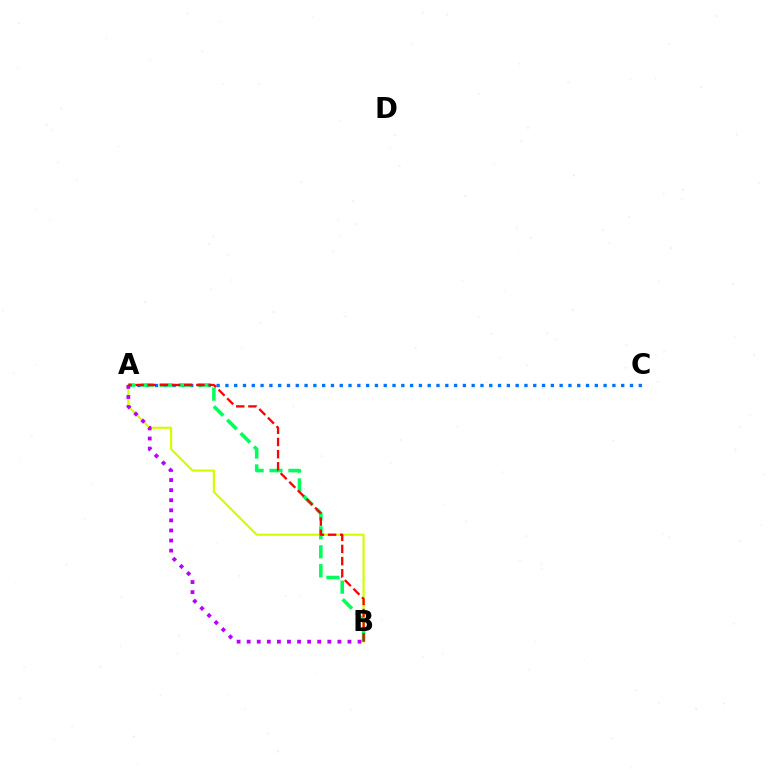{('A', 'C'): [{'color': '#0074ff', 'line_style': 'dotted', 'thickness': 2.39}], ('A', 'B'): [{'color': '#d1ff00', 'line_style': 'solid', 'thickness': 1.57}, {'color': '#00ff5c', 'line_style': 'dashed', 'thickness': 2.57}, {'color': '#b900ff', 'line_style': 'dotted', 'thickness': 2.74}, {'color': '#ff0000', 'line_style': 'dashed', 'thickness': 1.65}]}